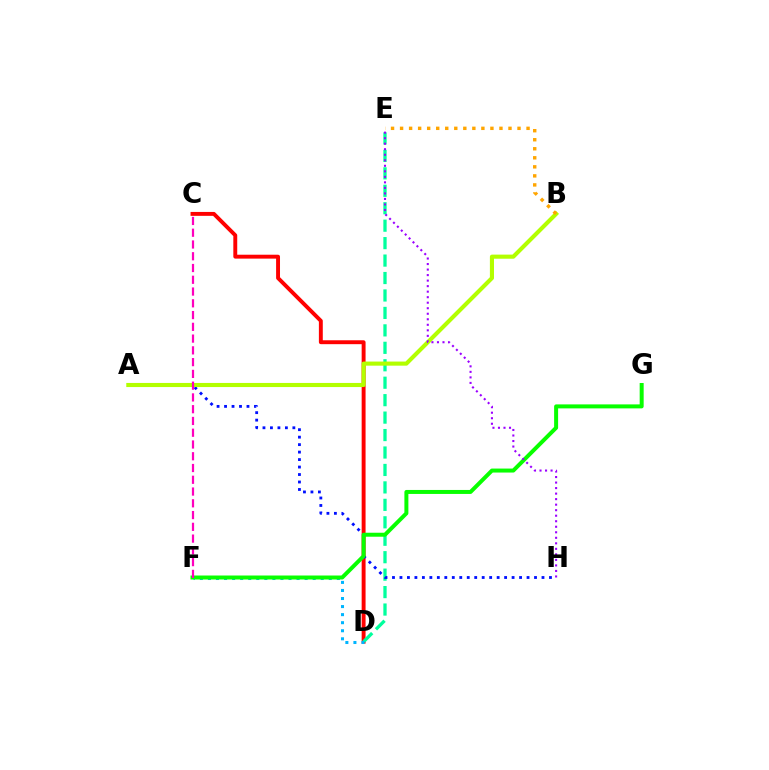{('C', 'D'): [{'color': '#ff0000', 'line_style': 'solid', 'thickness': 2.81}], ('D', 'E'): [{'color': '#00ff9d', 'line_style': 'dashed', 'thickness': 2.37}], ('D', 'F'): [{'color': '#00b5ff', 'line_style': 'dotted', 'thickness': 2.19}], ('A', 'H'): [{'color': '#0010ff', 'line_style': 'dotted', 'thickness': 2.03}], ('A', 'B'): [{'color': '#b3ff00', 'line_style': 'solid', 'thickness': 2.96}], ('F', 'G'): [{'color': '#08ff00', 'line_style': 'solid', 'thickness': 2.87}], ('E', 'H'): [{'color': '#9b00ff', 'line_style': 'dotted', 'thickness': 1.5}], ('C', 'F'): [{'color': '#ff00bd', 'line_style': 'dashed', 'thickness': 1.6}], ('B', 'E'): [{'color': '#ffa500', 'line_style': 'dotted', 'thickness': 2.45}]}